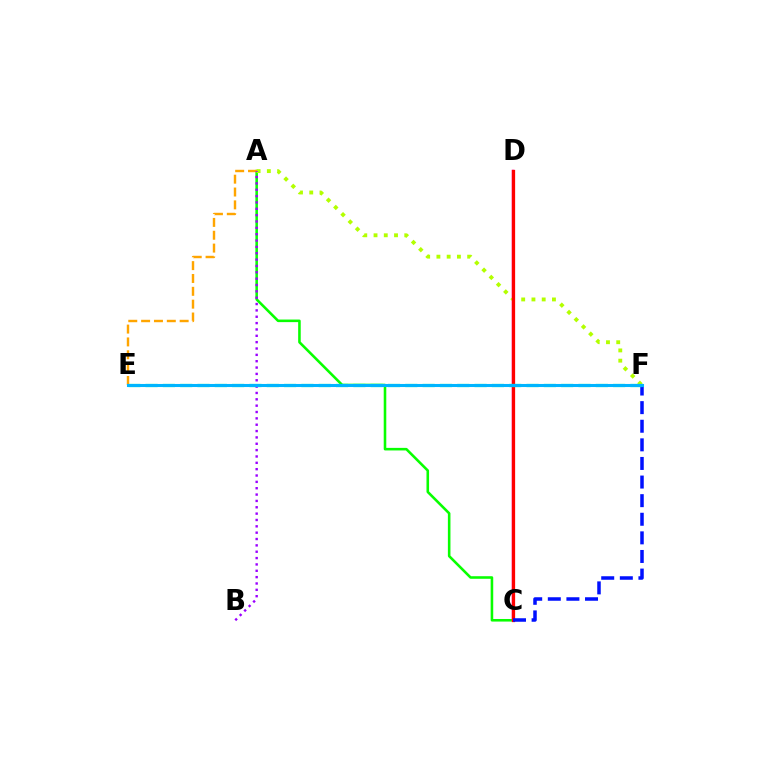{('A', 'C'): [{'color': '#08ff00', 'line_style': 'solid', 'thickness': 1.85}], ('C', 'D'): [{'color': '#ff00bd', 'line_style': 'solid', 'thickness': 1.77}, {'color': '#ff0000', 'line_style': 'solid', 'thickness': 2.35}], ('A', 'F'): [{'color': '#b3ff00', 'line_style': 'dotted', 'thickness': 2.78}], ('A', 'E'): [{'color': '#ffa500', 'line_style': 'dashed', 'thickness': 1.75}], ('C', 'F'): [{'color': '#0010ff', 'line_style': 'dashed', 'thickness': 2.53}], ('E', 'F'): [{'color': '#00ff9d', 'line_style': 'dashed', 'thickness': 2.35}, {'color': '#00b5ff', 'line_style': 'solid', 'thickness': 2.21}], ('A', 'B'): [{'color': '#9b00ff', 'line_style': 'dotted', 'thickness': 1.73}]}